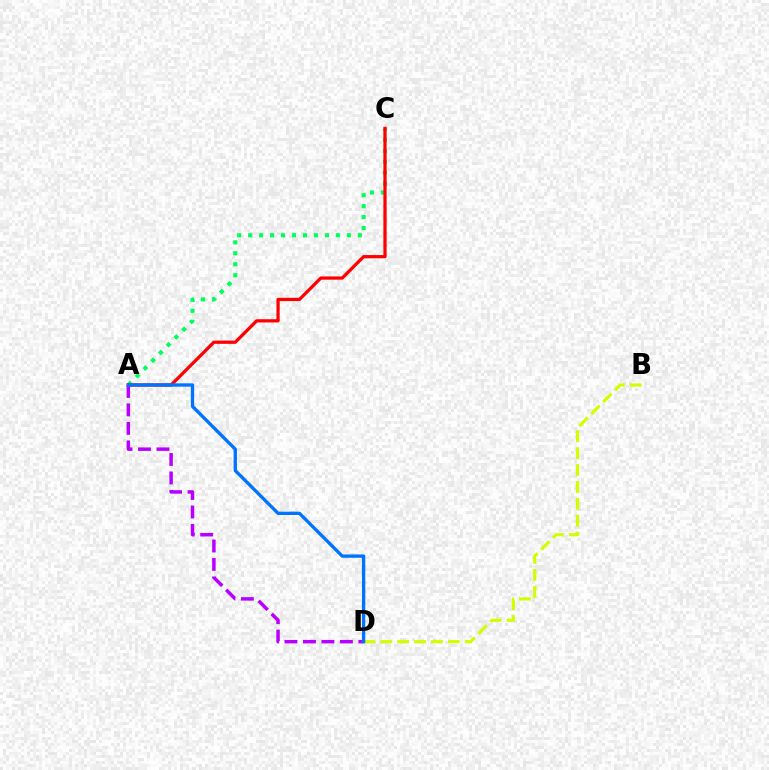{('A', 'C'): [{'color': '#00ff5c', 'line_style': 'dotted', 'thickness': 2.98}, {'color': '#ff0000', 'line_style': 'solid', 'thickness': 2.33}], ('A', 'D'): [{'color': '#b900ff', 'line_style': 'dashed', 'thickness': 2.51}, {'color': '#0074ff', 'line_style': 'solid', 'thickness': 2.39}], ('B', 'D'): [{'color': '#d1ff00', 'line_style': 'dashed', 'thickness': 2.29}]}